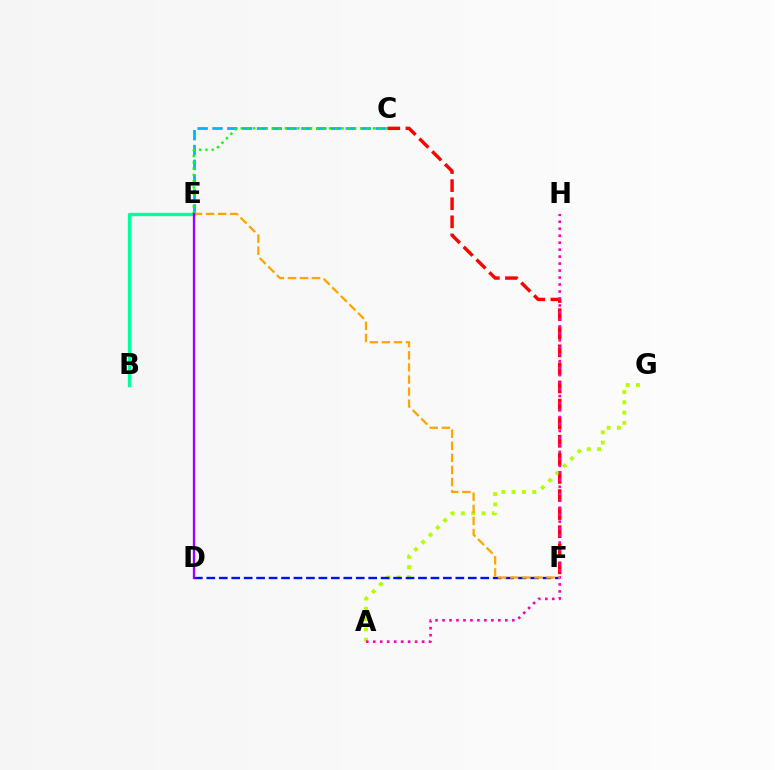{('B', 'E'): [{'color': '#00ff9d', 'line_style': 'solid', 'thickness': 2.4}], ('C', 'E'): [{'color': '#00b5ff', 'line_style': 'dashed', 'thickness': 2.01}, {'color': '#08ff00', 'line_style': 'dotted', 'thickness': 1.71}], ('C', 'F'): [{'color': '#ff0000', 'line_style': 'dashed', 'thickness': 2.46}], ('A', 'G'): [{'color': '#b3ff00', 'line_style': 'dotted', 'thickness': 2.8}], ('D', 'F'): [{'color': '#0010ff', 'line_style': 'dashed', 'thickness': 1.69}], ('A', 'H'): [{'color': '#ff00bd', 'line_style': 'dotted', 'thickness': 1.89}], ('E', 'F'): [{'color': '#ffa500', 'line_style': 'dashed', 'thickness': 1.64}], ('D', 'E'): [{'color': '#9b00ff', 'line_style': 'solid', 'thickness': 1.66}]}